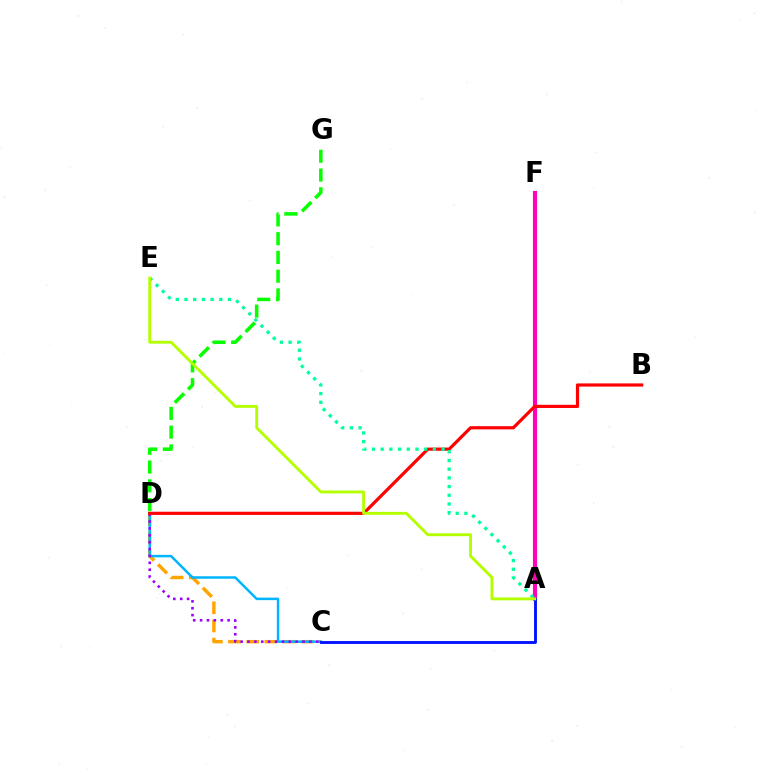{('C', 'D'): [{'color': '#ffa500', 'line_style': 'dashed', 'thickness': 2.47}, {'color': '#00b5ff', 'line_style': 'solid', 'thickness': 1.8}, {'color': '#9b00ff', 'line_style': 'dotted', 'thickness': 1.87}], ('A', 'F'): [{'color': '#ff00bd', 'line_style': 'solid', 'thickness': 2.98}], ('A', 'C'): [{'color': '#0010ff', 'line_style': 'solid', 'thickness': 2.05}], ('B', 'D'): [{'color': '#ff0000', 'line_style': 'solid', 'thickness': 2.29}], ('D', 'G'): [{'color': '#08ff00', 'line_style': 'dashed', 'thickness': 2.55}], ('A', 'E'): [{'color': '#00ff9d', 'line_style': 'dotted', 'thickness': 2.36}, {'color': '#b3ff00', 'line_style': 'solid', 'thickness': 2.07}]}